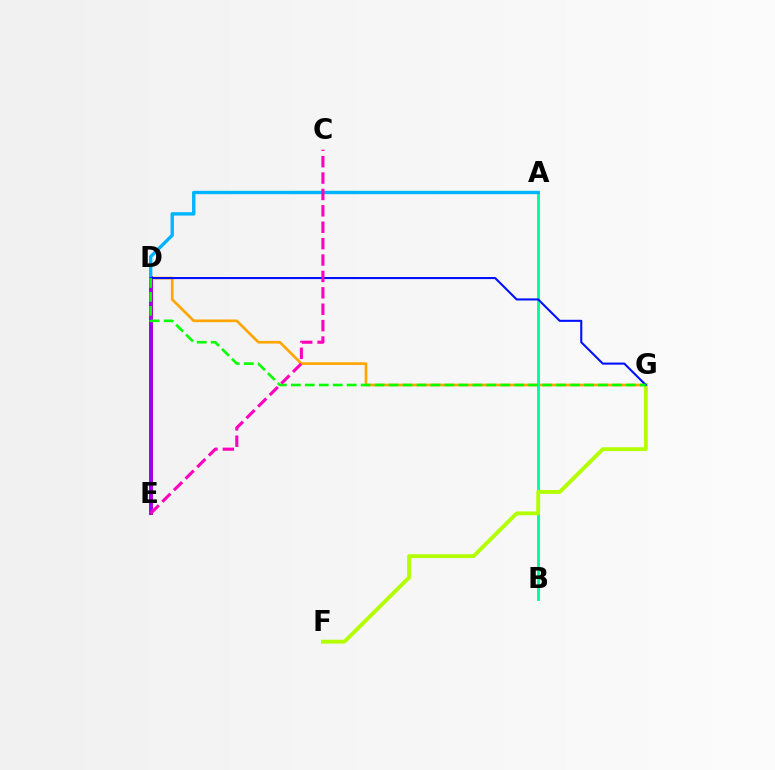{('D', 'G'): [{'color': '#ffa500', 'line_style': 'solid', 'thickness': 1.93}, {'color': '#0010ff', 'line_style': 'solid', 'thickness': 1.5}, {'color': '#08ff00', 'line_style': 'dashed', 'thickness': 1.9}], ('D', 'E'): [{'color': '#ff0000', 'line_style': 'solid', 'thickness': 2.77}, {'color': '#9b00ff', 'line_style': 'solid', 'thickness': 2.53}], ('A', 'B'): [{'color': '#00ff9d', 'line_style': 'solid', 'thickness': 2.1}], ('A', 'D'): [{'color': '#00b5ff', 'line_style': 'solid', 'thickness': 2.43}], ('F', 'G'): [{'color': '#b3ff00', 'line_style': 'solid', 'thickness': 2.78}], ('C', 'E'): [{'color': '#ff00bd', 'line_style': 'dashed', 'thickness': 2.23}]}